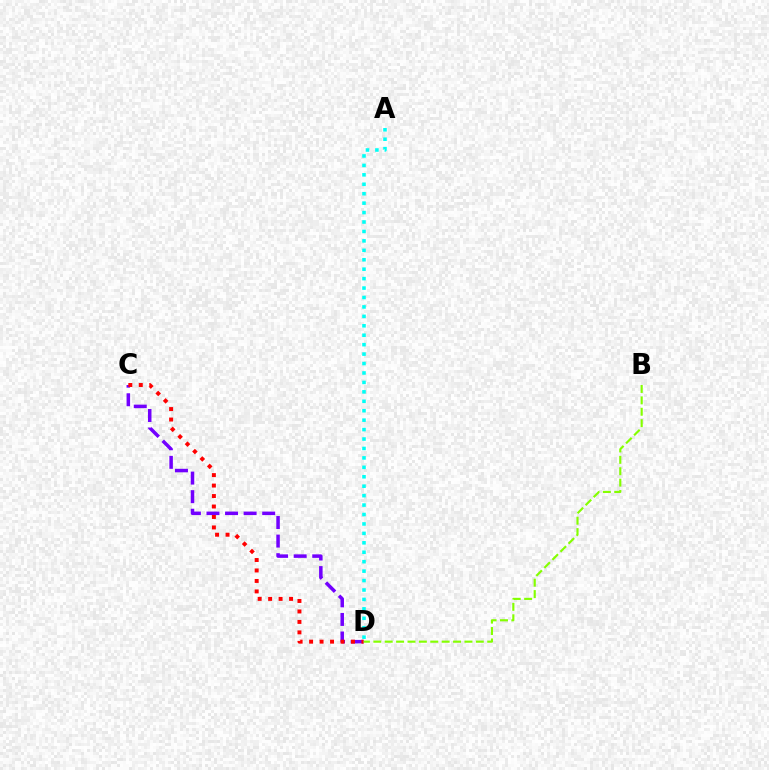{('C', 'D'): [{'color': '#7200ff', 'line_style': 'dashed', 'thickness': 2.52}, {'color': '#ff0000', 'line_style': 'dotted', 'thickness': 2.84}], ('A', 'D'): [{'color': '#00fff6', 'line_style': 'dotted', 'thickness': 2.56}], ('B', 'D'): [{'color': '#84ff00', 'line_style': 'dashed', 'thickness': 1.55}]}